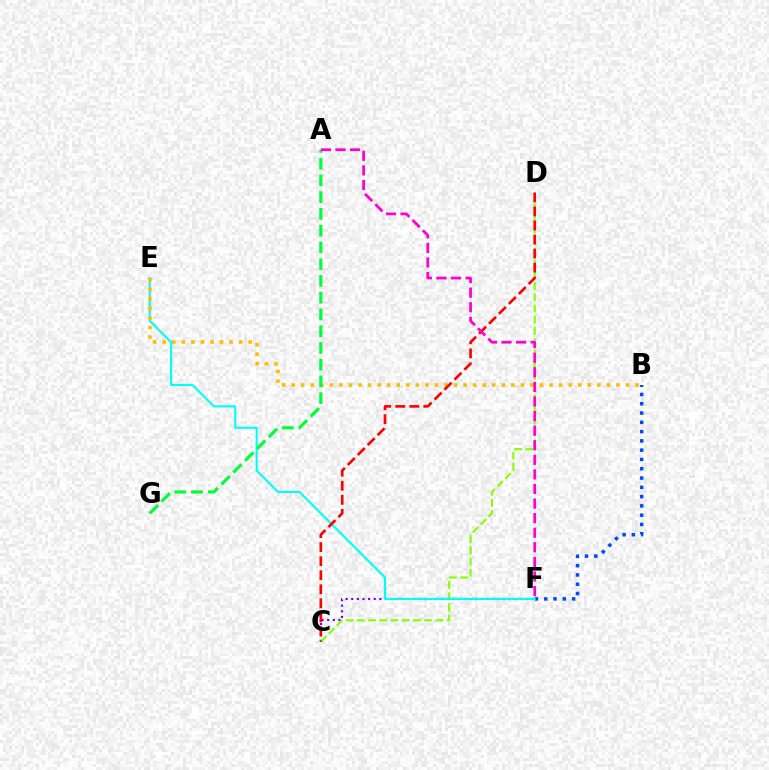{('C', 'F'): [{'color': '#7200ff', 'line_style': 'dotted', 'thickness': 1.53}], ('C', 'D'): [{'color': '#84ff00', 'line_style': 'dashed', 'thickness': 1.53}, {'color': '#ff0000', 'line_style': 'dashed', 'thickness': 1.91}], ('B', 'F'): [{'color': '#004bff', 'line_style': 'dotted', 'thickness': 2.52}], ('E', 'F'): [{'color': '#00fff6', 'line_style': 'solid', 'thickness': 1.51}], ('B', 'E'): [{'color': '#ffbd00', 'line_style': 'dotted', 'thickness': 2.6}], ('A', 'G'): [{'color': '#00ff39', 'line_style': 'dashed', 'thickness': 2.28}], ('A', 'F'): [{'color': '#ff00cf', 'line_style': 'dashed', 'thickness': 1.98}]}